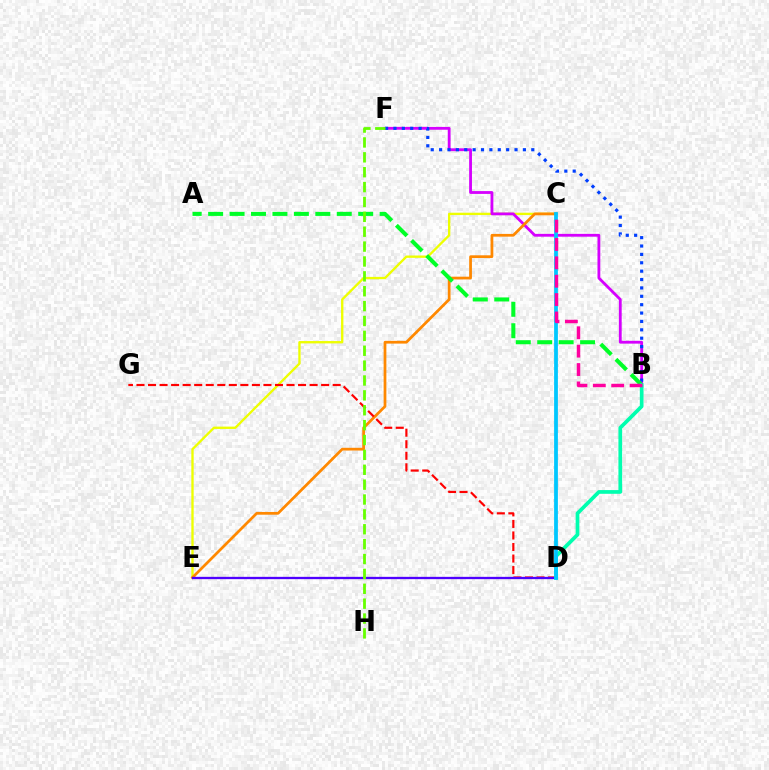{('C', 'E'): [{'color': '#eeff00', 'line_style': 'solid', 'thickness': 1.69}, {'color': '#ff8800', 'line_style': 'solid', 'thickness': 1.97}], ('B', 'F'): [{'color': '#d600ff', 'line_style': 'solid', 'thickness': 2.03}, {'color': '#003fff', 'line_style': 'dotted', 'thickness': 2.28}], ('D', 'G'): [{'color': '#ff0000', 'line_style': 'dashed', 'thickness': 1.57}], ('A', 'B'): [{'color': '#00ff27', 'line_style': 'dashed', 'thickness': 2.91}], ('D', 'E'): [{'color': '#4f00ff', 'line_style': 'solid', 'thickness': 1.67}], ('B', 'D'): [{'color': '#00ffaf', 'line_style': 'solid', 'thickness': 2.67}], ('F', 'H'): [{'color': '#66ff00', 'line_style': 'dashed', 'thickness': 2.02}], ('C', 'D'): [{'color': '#00c7ff', 'line_style': 'solid', 'thickness': 2.71}], ('B', 'C'): [{'color': '#ff00a0', 'line_style': 'dashed', 'thickness': 2.5}]}